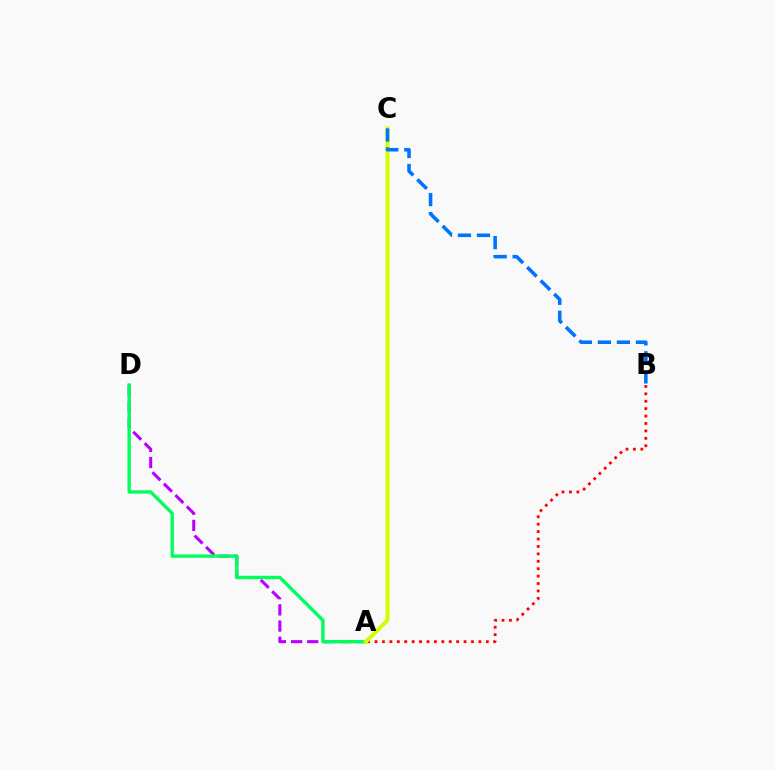{('A', 'B'): [{'color': '#ff0000', 'line_style': 'dotted', 'thickness': 2.02}], ('A', 'D'): [{'color': '#b900ff', 'line_style': 'dashed', 'thickness': 2.2}, {'color': '#00ff5c', 'line_style': 'solid', 'thickness': 2.42}], ('A', 'C'): [{'color': '#d1ff00', 'line_style': 'solid', 'thickness': 2.91}], ('B', 'C'): [{'color': '#0074ff', 'line_style': 'dashed', 'thickness': 2.58}]}